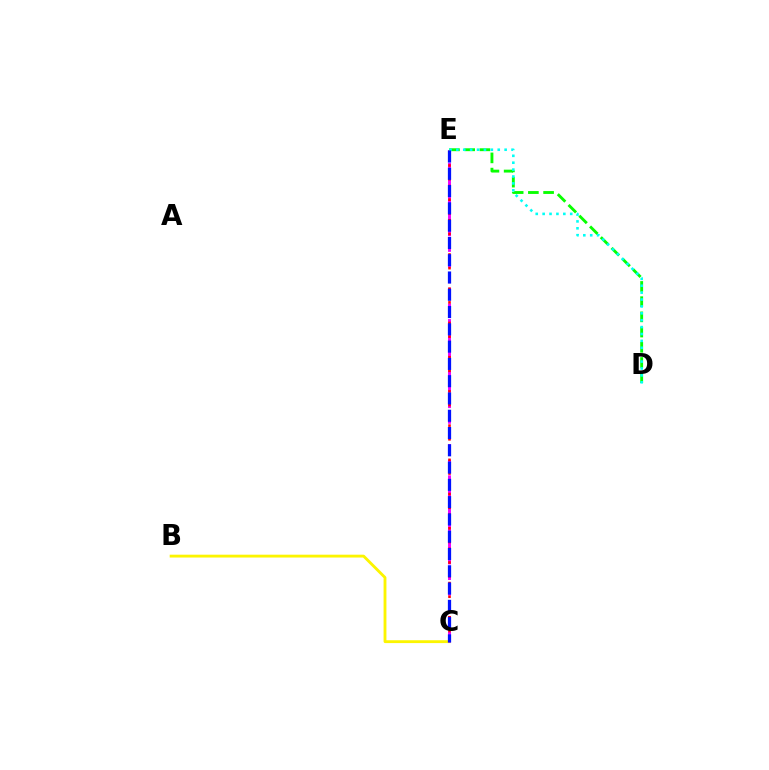{('B', 'C'): [{'color': '#fcf500', 'line_style': 'solid', 'thickness': 2.05}], ('C', 'E'): [{'color': '#ee00ff', 'line_style': 'dashed', 'thickness': 2.12}, {'color': '#ff0000', 'line_style': 'dotted', 'thickness': 1.86}, {'color': '#0010ff', 'line_style': 'dashed', 'thickness': 2.35}], ('D', 'E'): [{'color': '#08ff00', 'line_style': 'dashed', 'thickness': 2.07}, {'color': '#00fff6', 'line_style': 'dotted', 'thickness': 1.87}]}